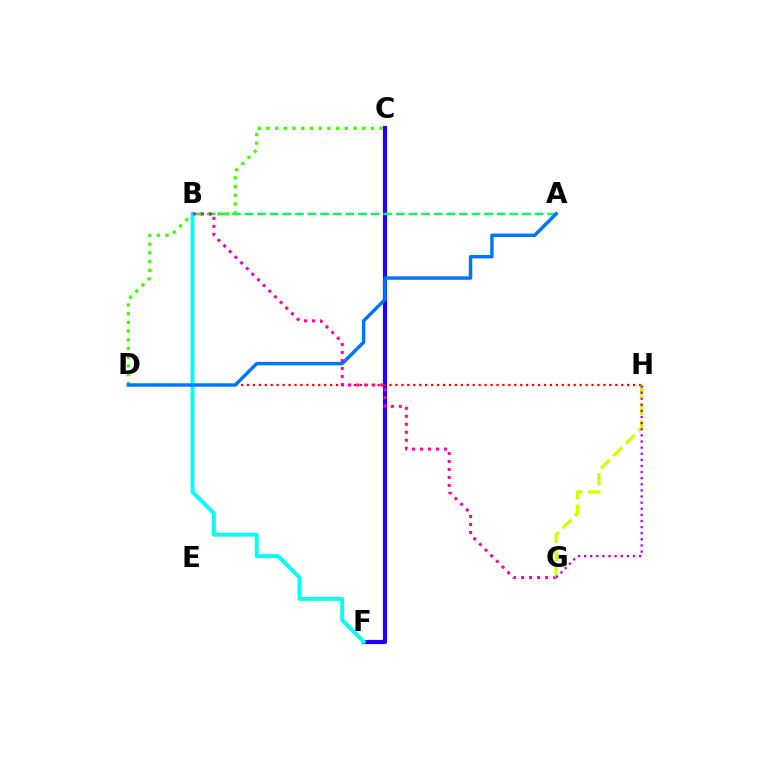{('C', 'F'): [{'color': '#ff9400', 'line_style': 'dashed', 'thickness': 1.58}, {'color': '#2500ff', 'line_style': 'solid', 'thickness': 2.99}], ('A', 'B'): [{'color': '#00ff5c', 'line_style': 'dashed', 'thickness': 1.71}], ('C', 'D'): [{'color': '#3dff00', 'line_style': 'dotted', 'thickness': 2.37}], ('D', 'H'): [{'color': '#ff0000', 'line_style': 'dotted', 'thickness': 1.61}], ('B', 'F'): [{'color': '#00fff6', 'line_style': 'solid', 'thickness': 2.78}], ('A', 'D'): [{'color': '#0074ff', 'line_style': 'solid', 'thickness': 2.46}], ('B', 'G'): [{'color': '#ff00ac', 'line_style': 'dotted', 'thickness': 2.17}], ('G', 'H'): [{'color': '#d1ff00', 'line_style': 'dashed', 'thickness': 2.4}, {'color': '#b900ff', 'line_style': 'dotted', 'thickness': 1.66}]}